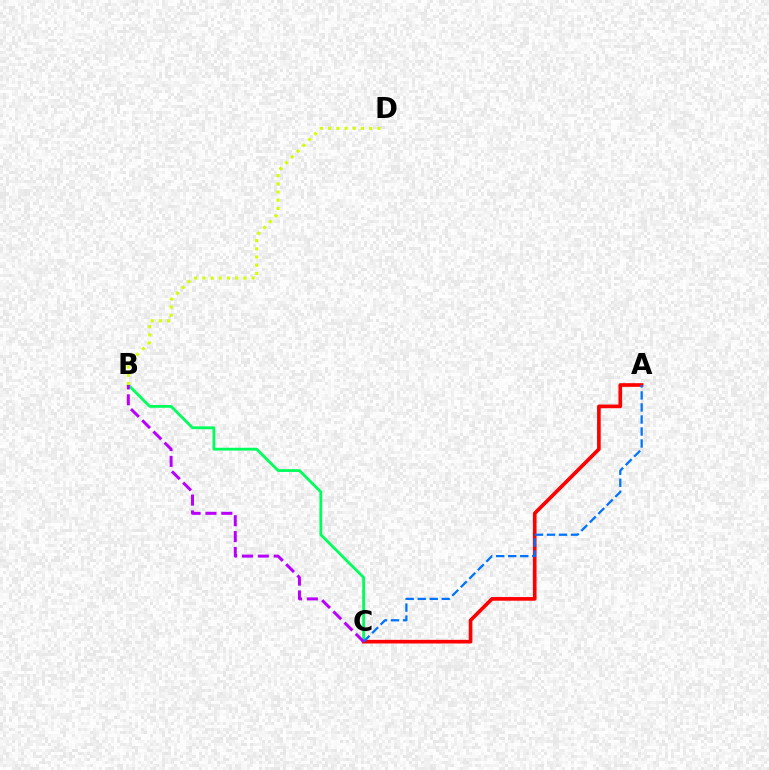{('B', 'C'): [{'color': '#00ff5c', 'line_style': 'solid', 'thickness': 2.01}, {'color': '#b900ff', 'line_style': 'dashed', 'thickness': 2.15}], ('A', 'C'): [{'color': '#ff0000', 'line_style': 'solid', 'thickness': 2.63}, {'color': '#0074ff', 'line_style': 'dashed', 'thickness': 1.63}], ('B', 'D'): [{'color': '#d1ff00', 'line_style': 'dotted', 'thickness': 2.23}]}